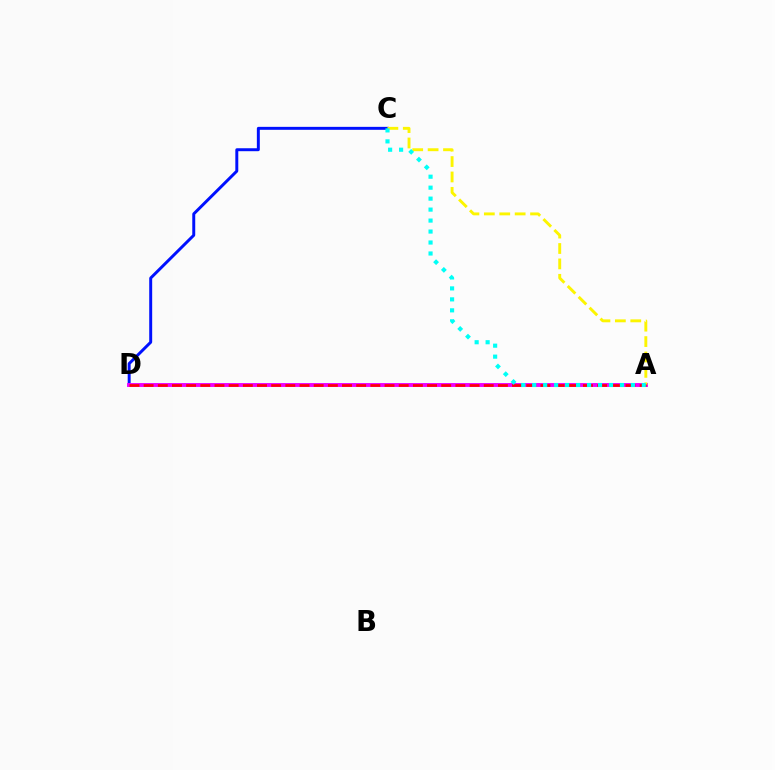{('A', 'D'): [{'color': '#08ff00', 'line_style': 'dashed', 'thickness': 1.64}, {'color': '#ee00ff', 'line_style': 'solid', 'thickness': 2.8}, {'color': '#ff0000', 'line_style': 'dashed', 'thickness': 1.93}], ('C', 'D'): [{'color': '#0010ff', 'line_style': 'solid', 'thickness': 2.13}], ('A', 'C'): [{'color': '#fcf500', 'line_style': 'dashed', 'thickness': 2.09}, {'color': '#00fff6', 'line_style': 'dotted', 'thickness': 2.98}]}